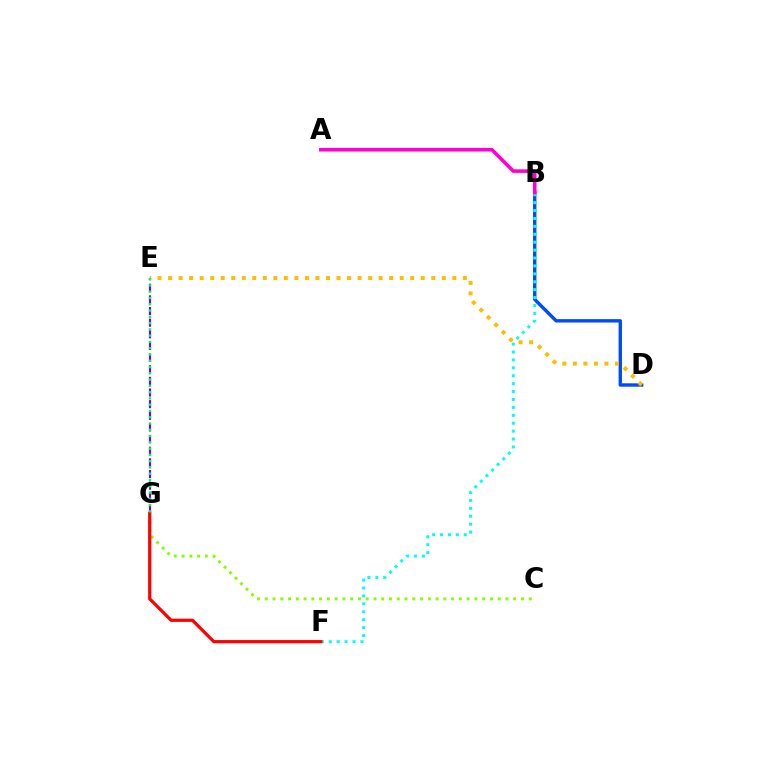{('C', 'G'): [{'color': '#84ff00', 'line_style': 'dotted', 'thickness': 2.11}], ('B', 'D'): [{'color': '#004bff', 'line_style': 'solid', 'thickness': 2.44}], ('B', 'F'): [{'color': '#00fff6', 'line_style': 'dotted', 'thickness': 2.15}], ('E', 'G'): [{'color': '#7200ff', 'line_style': 'dashed', 'thickness': 1.58}, {'color': '#00ff39', 'line_style': 'dotted', 'thickness': 1.7}], ('F', 'G'): [{'color': '#ff0000', 'line_style': 'solid', 'thickness': 2.31}], ('D', 'E'): [{'color': '#ffbd00', 'line_style': 'dotted', 'thickness': 2.86}], ('A', 'B'): [{'color': '#ff00cf', 'line_style': 'solid', 'thickness': 2.57}]}